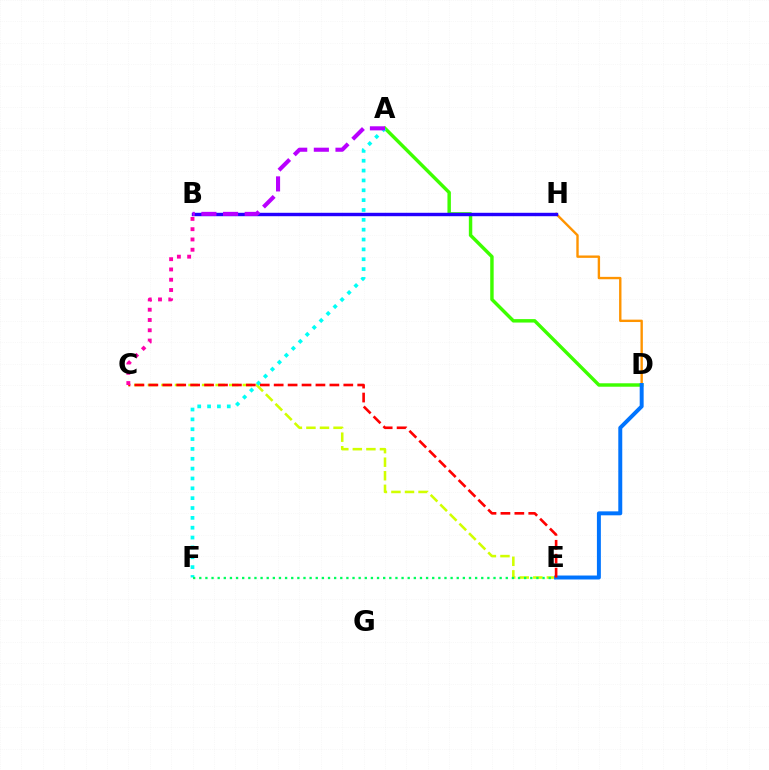{('C', 'E'): [{'color': '#d1ff00', 'line_style': 'dashed', 'thickness': 1.84}, {'color': '#ff0000', 'line_style': 'dashed', 'thickness': 1.89}], ('D', 'H'): [{'color': '#ff9400', 'line_style': 'solid', 'thickness': 1.72}], ('A', 'D'): [{'color': '#3dff00', 'line_style': 'solid', 'thickness': 2.47}], ('A', 'F'): [{'color': '#00fff6', 'line_style': 'dotted', 'thickness': 2.68}], ('E', 'F'): [{'color': '#00ff5c', 'line_style': 'dotted', 'thickness': 1.67}], ('D', 'E'): [{'color': '#0074ff', 'line_style': 'solid', 'thickness': 2.85}], ('B', 'H'): [{'color': '#2500ff', 'line_style': 'solid', 'thickness': 2.46}], ('A', 'B'): [{'color': '#b900ff', 'line_style': 'dashed', 'thickness': 2.94}], ('B', 'C'): [{'color': '#ff00ac', 'line_style': 'dotted', 'thickness': 2.79}]}